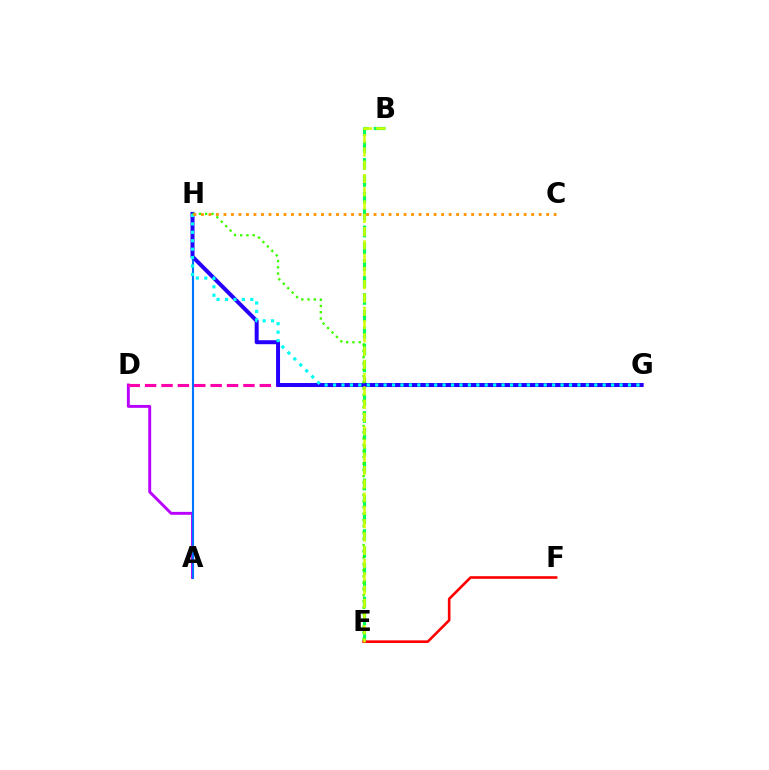{('B', 'E'): [{'color': '#00ff5c', 'line_style': 'dashed', 'thickness': 2.29}, {'color': '#d1ff00', 'line_style': 'dashed', 'thickness': 1.8}], ('A', 'D'): [{'color': '#b900ff', 'line_style': 'solid', 'thickness': 2.09}], ('A', 'H'): [{'color': '#0074ff', 'line_style': 'solid', 'thickness': 1.52}], ('E', 'F'): [{'color': '#ff0000', 'line_style': 'solid', 'thickness': 1.89}], ('D', 'G'): [{'color': '#ff00ac', 'line_style': 'dashed', 'thickness': 2.23}], ('G', 'H'): [{'color': '#2500ff', 'line_style': 'solid', 'thickness': 2.86}, {'color': '#00fff6', 'line_style': 'dotted', 'thickness': 2.29}], ('E', 'H'): [{'color': '#3dff00', 'line_style': 'dotted', 'thickness': 1.7}], ('C', 'H'): [{'color': '#ff9400', 'line_style': 'dotted', 'thickness': 2.04}]}